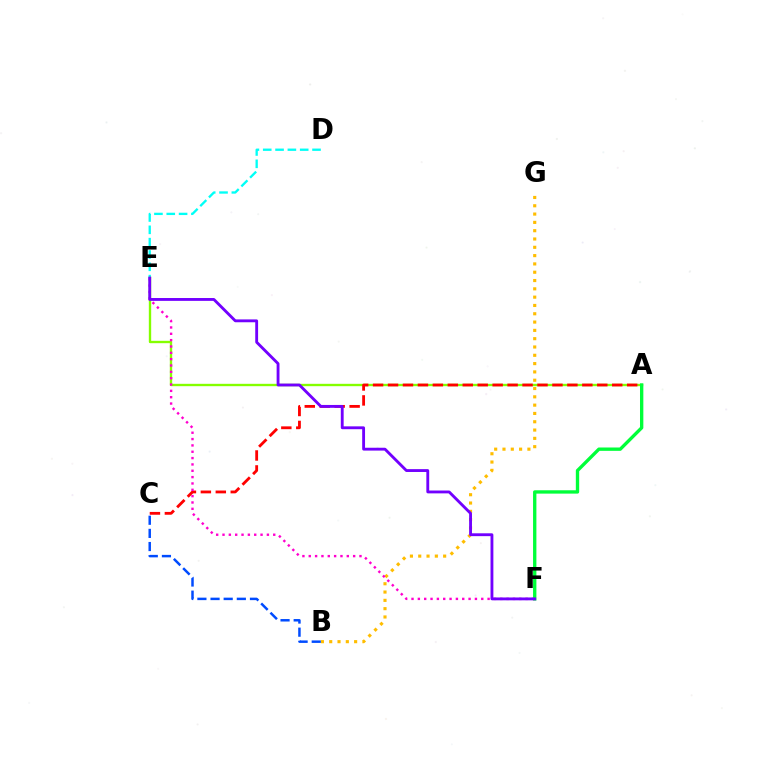{('D', 'E'): [{'color': '#00fff6', 'line_style': 'dashed', 'thickness': 1.67}], ('B', 'G'): [{'color': '#ffbd00', 'line_style': 'dotted', 'thickness': 2.26}], ('B', 'C'): [{'color': '#004bff', 'line_style': 'dashed', 'thickness': 1.79}], ('A', 'E'): [{'color': '#84ff00', 'line_style': 'solid', 'thickness': 1.7}], ('A', 'C'): [{'color': '#ff0000', 'line_style': 'dashed', 'thickness': 2.03}], ('E', 'F'): [{'color': '#ff00cf', 'line_style': 'dotted', 'thickness': 1.72}, {'color': '#7200ff', 'line_style': 'solid', 'thickness': 2.05}], ('A', 'F'): [{'color': '#00ff39', 'line_style': 'solid', 'thickness': 2.41}]}